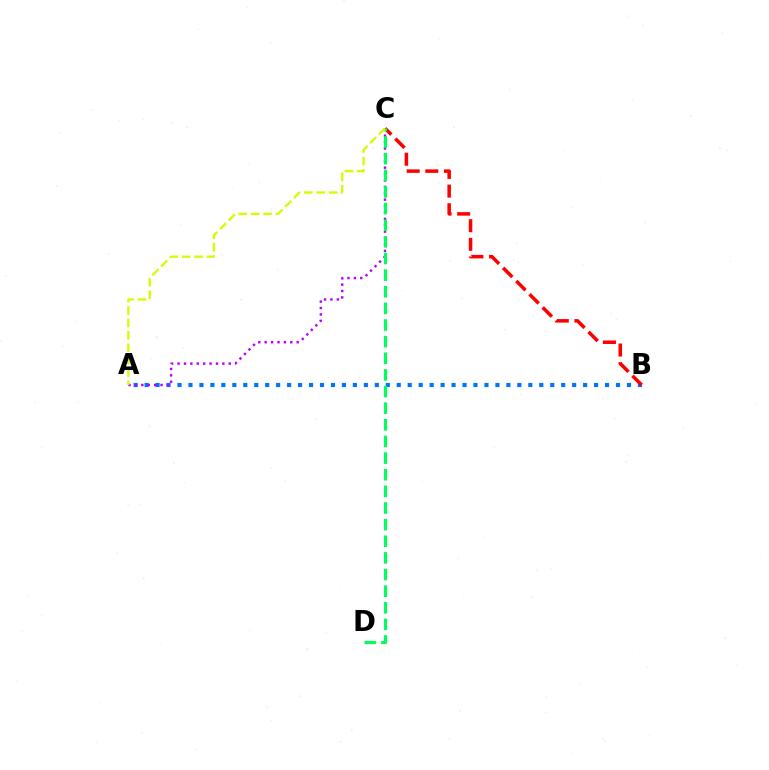{('A', 'B'): [{'color': '#0074ff', 'line_style': 'dotted', 'thickness': 2.98}], ('B', 'C'): [{'color': '#ff0000', 'line_style': 'dashed', 'thickness': 2.54}], ('A', 'C'): [{'color': '#b900ff', 'line_style': 'dotted', 'thickness': 1.74}, {'color': '#d1ff00', 'line_style': 'dashed', 'thickness': 1.68}], ('C', 'D'): [{'color': '#00ff5c', 'line_style': 'dashed', 'thickness': 2.26}]}